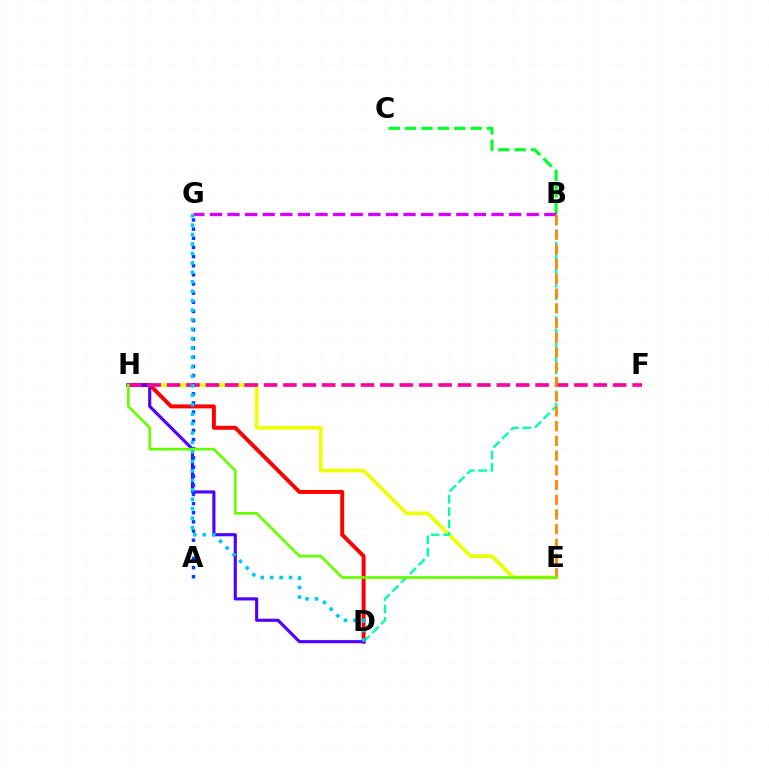{('B', 'C'): [{'color': '#00ff27', 'line_style': 'dashed', 'thickness': 2.22}], ('E', 'H'): [{'color': '#eeff00', 'line_style': 'solid', 'thickness': 2.65}, {'color': '#66ff00', 'line_style': 'solid', 'thickness': 1.94}], ('B', 'G'): [{'color': '#d600ff', 'line_style': 'dashed', 'thickness': 2.39}], ('B', 'D'): [{'color': '#00ffaf', 'line_style': 'dashed', 'thickness': 1.69}], ('D', 'H'): [{'color': '#ff0000', 'line_style': 'solid', 'thickness': 2.85}, {'color': '#4f00ff', 'line_style': 'solid', 'thickness': 2.25}], ('A', 'G'): [{'color': '#003fff', 'line_style': 'dotted', 'thickness': 2.49}], ('F', 'H'): [{'color': '#ff00a0', 'line_style': 'dashed', 'thickness': 2.64}], ('B', 'E'): [{'color': '#ff8800', 'line_style': 'dashed', 'thickness': 2.0}], ('D', 'G'): [{'color': '#00c7ff', 'line_style': 'dotted', 'thickness': 2.57}]}